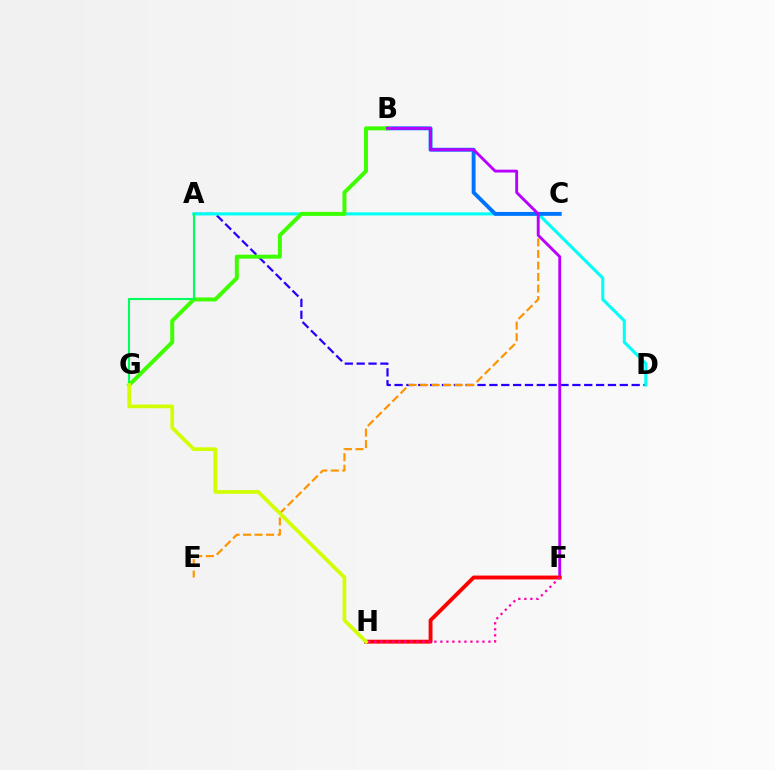{('A', 'D'): [{'color': '#2500ff', 'line_style': 'dashed', 'thickness': 1.61}, {'color': '#00fff6', 'line_style': 'solid', 'thickness': 2.22}], ('C', 'E'): [{'color': '#ff9400', 'line_style': 'dashed', 'thickness': 1.57}], ('B', 'C'): [{'color': '#0074ff', 'line_style': 'solid', 'thickness': 2.8}], ('B', 'G'): [{'color': '#3dff00', 'line_style': 'solid', 'thickness': 2.86}], ('B', 'F'): [{'color': '#b900ff', 'line_style': 'solid', 'thickness': 2.06}], ('F', 'H'): [{'color': '#ff0000', 'line_style': 'solid', 'thickness': 2.79}, {'color': '#ff00ac', 'line_style': 'dotted', 'thickness': 1.63}], ('A', 'G'): [{'color': '#00ff5c', 'line_style': 'solid', 'thickness': 1.52}], ('G', 'H'): [{'color': '#d1ff00', 'line_style': 'solid', 'thickness': 2.66}]}